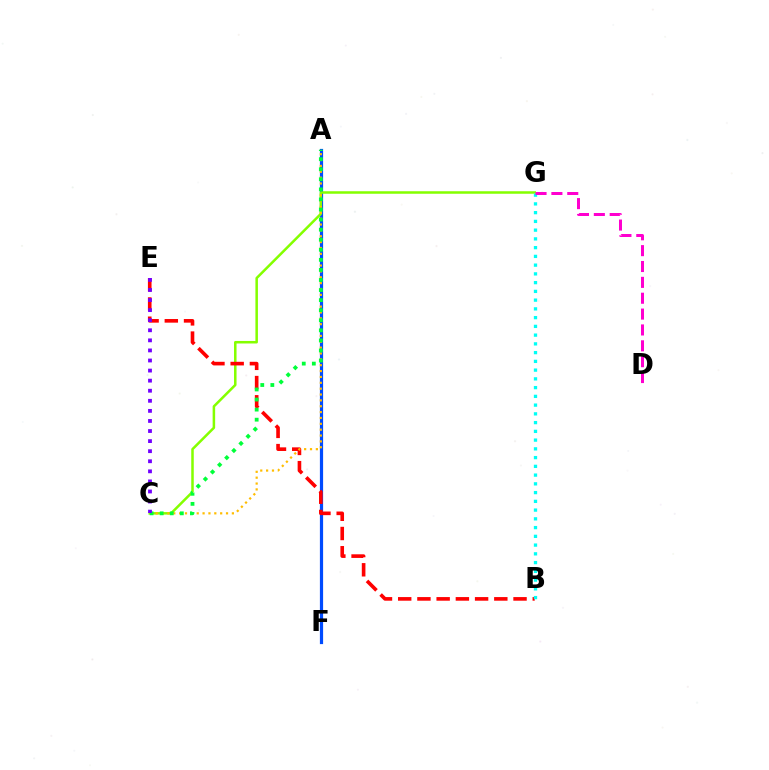{('A', 'F'): [{'color': '#004bff', 'line_style': 'solid', 'thickness': 2.31}], ('C', 'G'): [{'color': '#84ff00', 'line_style': 'solid', 'thickness': 1.81}], ('B', 'E'): [{'color': '#ff0000', 'line_style': 'dashed', 'thickness': 2.61}], ('A', 'C'): [{'color': '#ffbd00', 'line_style': 'dotted', 'thickness': 1.59}, {'color': '#00ff39', 'line_style': 'dotted', 'thickness': 2.74}], ('C', 'E'): [{'color': '#7200ff', 'line_style': 'dotted', 'thickness': 2.74}], ('B', 'G'): [{'color': '#00fff6', 'line_style': 'dotted', 'thickness': 2.38}], ('D', 'G'): [{'color': '#ff00cf', 'line_style': 'dashed', 'thickness': 2.15}]}